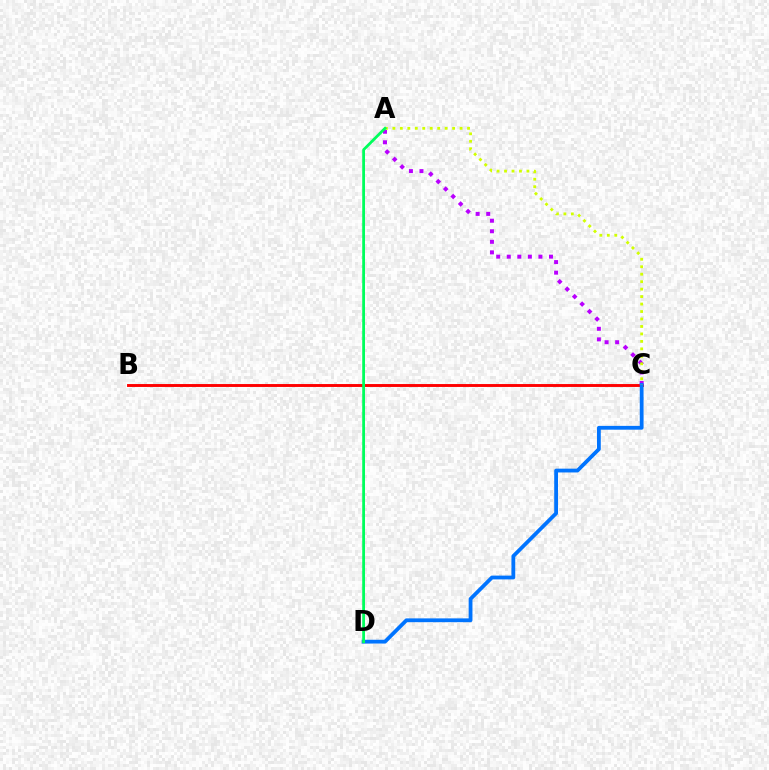{('B', 'C'): [{'color': '#ff0000', 'line_style': 'solid', 'thickness': 2.09}], ('A', 'C'): [{'color': '#b900ff', 'line_style': 'dotted', 'thickness': 2.87}, {'color': '#d1ff00', 'line_style': 'dotted', 'thickness': 2.03}], ('C', 'D'): [{'color': '#0074ff', 'line_style': 'solid', 'thickness': 2.73}], ('A', 'D'): [{'color': '#00ff5c', 'line_style': 'solid', 'thickness': 2.01}]}